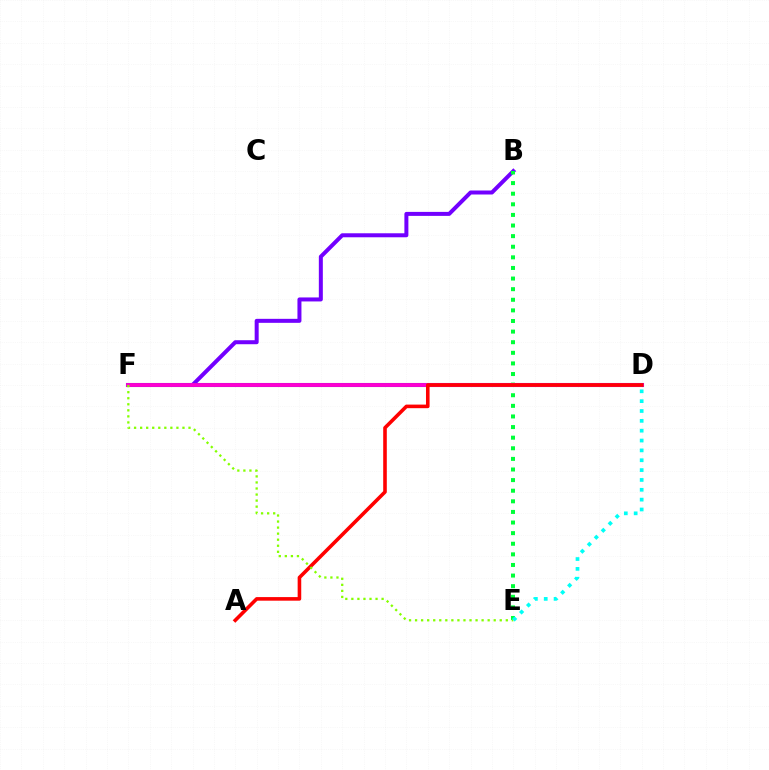{('D', 'F'): [{'color': '#ffbd00', 'line_style': 'solid', 'thickness': 2.92}, {'color': '#004bff', 'line_style': 'solid', 'thickness': 2.91}, {'color': '#ff00cf', 'line_style': 'solid', 'thickness': 2.76}], ('B', 'F'): [{'color': '#7200ff', 'line_style': 'solid', 'thickness': 2.88}], ('B', 'E'): [{'color': '#00ff39', 'line_style': 'dotted', 'thickness': 2.88}], ('A', 'D'): [{'color': '#ff0000', 'line_style': 'solid', 'thickness': 2.58}], ('E', 'F'): [{'color': '#84ff00', 'line_style': 'dotted', 'thickness': 1.64}], ('D', 'E'): [{'color': '#00fff6', 'line_style': 'dotted', 'thickness': 2.68}]}